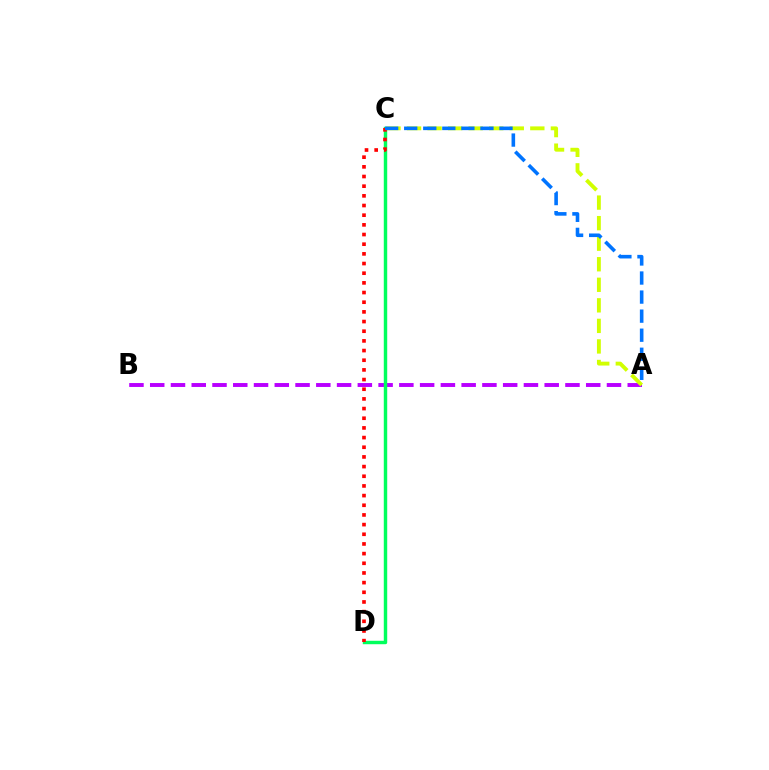{('A', 'B'): [{'color': '#b900ff', 'line_style': 'dashed', 'thickness': 2.82}], ('C', 'D'): [{'color': '#00ff5c', 'line_style': 'solid', 'thickness': 2.47}, {'color': '#ff0000', 'line_style': 'dotted', 'thickness': 2.63}], ('A', 'C'): [{'color': '#d1ff00', 'line_style': 'dashed', 'thickness': 2.79}, {'color': '#0074ff', 'line_style': 'dashed', 'thickness': 2.59}]}